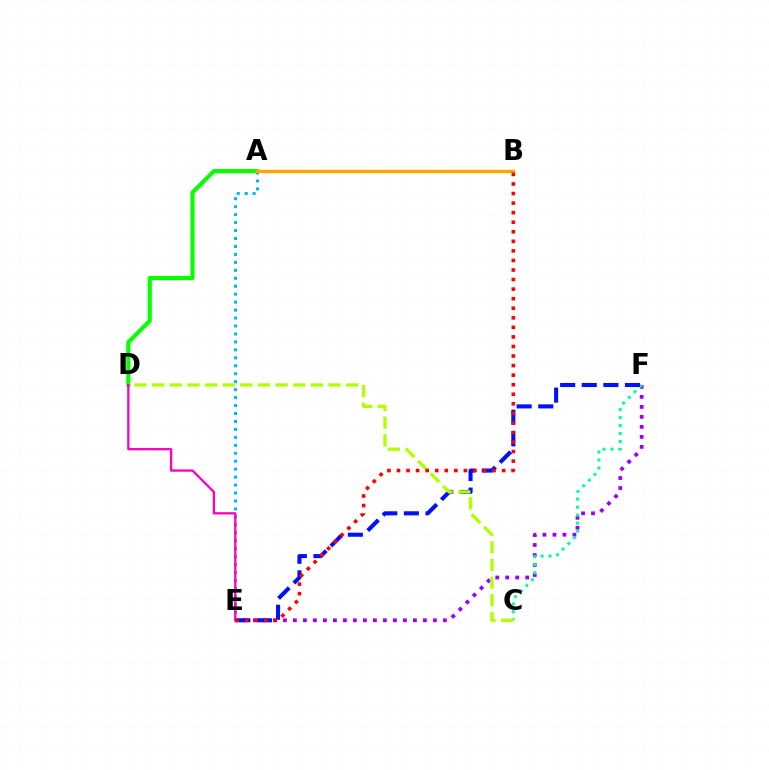{('E', 'F'): [{'color': '#9b00ff', 'line_style': 'dotted', 'thickness': 2.72}, {'color': '#0010ff', 'line_style': 'dashed', 'thickness': 2.94}], ('A', 'D'): [{'color': '#08ff00', 'line_style': 'solid', 'thickness': 3.0}], ('A', 'E'): [{'color': '#00b5ff', 'line_style': 'dotted', 'thickness': 2.16}], ('C', 'F'): [{'color': '#00ff9d', 'line_style': 'dotted', 'thickness': 2.17}], ('A', 'B'): [{'color': '#ffa500', 'line_style': 'solid', 'thickness': 2.44}], ('C', 'D'): [{'color': '#b3ff00', 'line_style': 'dashed', 'thickness': 2.4}], ('D', 'E'): [{'color': '#ff00bd', 'line_style': 'solid', 'thickness': 1.66}], ('B', 'E'): [{'color': '#ff0000', 'line_style': 'dotted', 'thickness': 2.6}]}